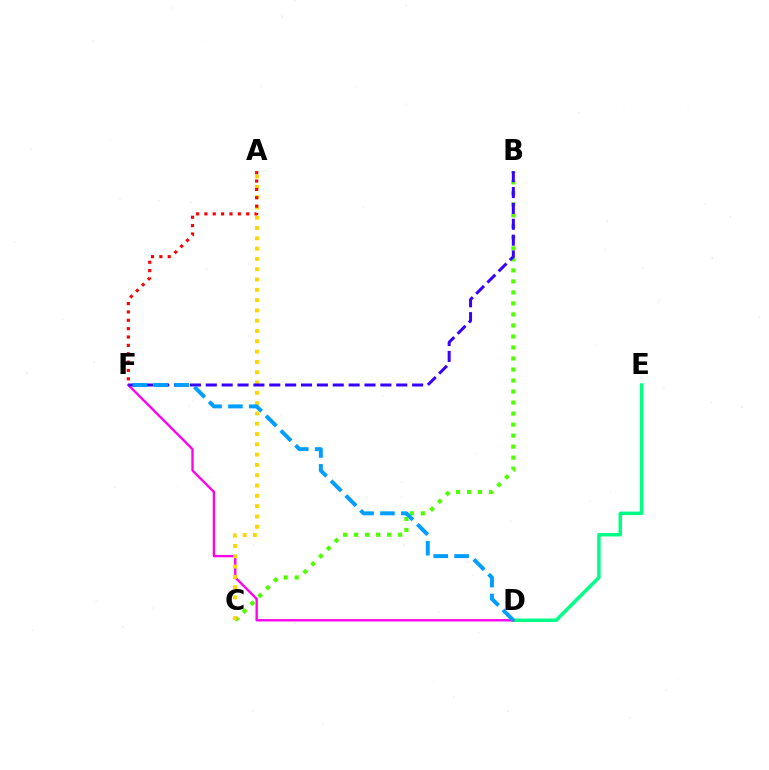{('D', 'E'): [{'color': '#00ff86', 'line_style': 'solid', 'thickness': 2.51}], ('D', 'F'): [{'color': '#ff00ed', 'line_style': 'solid', 'thickness': 1.69}, {'color': '#009eff', 'line_style': 'dashed', 'thickness': 2.84}], ('B', 'C'): [{'color': '#4fff00', 'line_style': 'dotted', 'thickness': 2.99}], ('A', 'C'): [{'color': '#ffd500', 'line_style': 'dotted', 'thickness': 2.8}], ('B', 'F'): [{'color': '#3700ff', 'line_style': 'dashed', 'thickness': 2.16}], ('A', 'F'): [{'color': '#ff0000', 'line_style': 'dotted', 'thickness': 2.27}]}